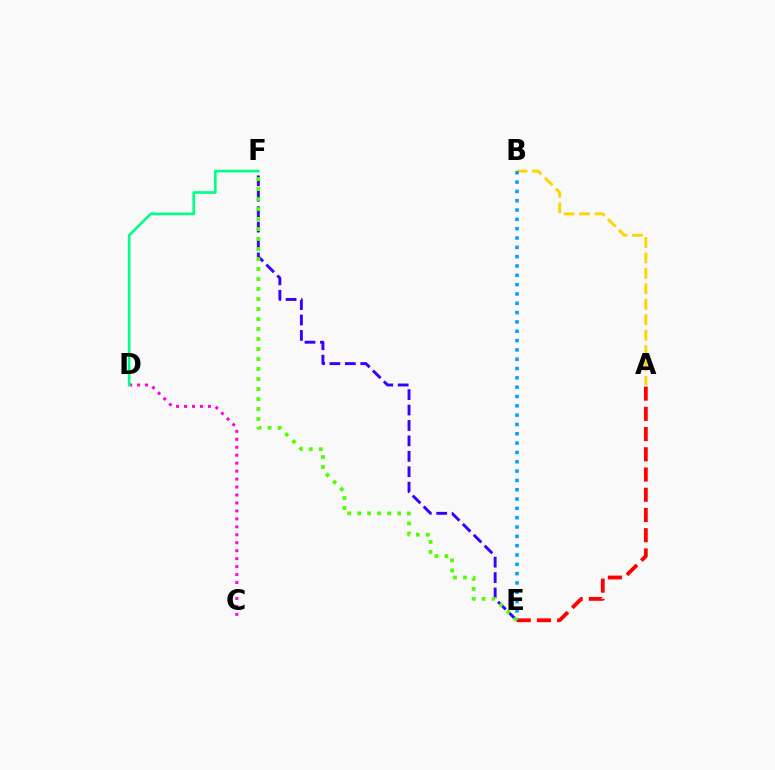{('C', 'D'): [{'color': '#ff00ed', 'line_style': 'dotted', 'thickness': 2.16}], ('A', 'B'): [{'color': '#ffd500', 'line_style': 'dashed', 'thickness': 2.1}], ('E', 'F'): [{'color': '#3700ff', 'line_style': 'dashed', 'thickness': 2.1}, {'color': '#4fff00', 'line_style': 'dotted', 'thickness': 2.72}], ('A', 'E'): [{'color': '#ff0000', 'line_style': 'dashed', 'thickness': 2.75}], ('D', 'F'): [{'color': '#00ff86', 'line_style': 'solid', 'thickness': 1.92}], ('B', 'E'): [{'color': '#009eff', 'line_style': 'dotted', 'thickness': 2.53}]}